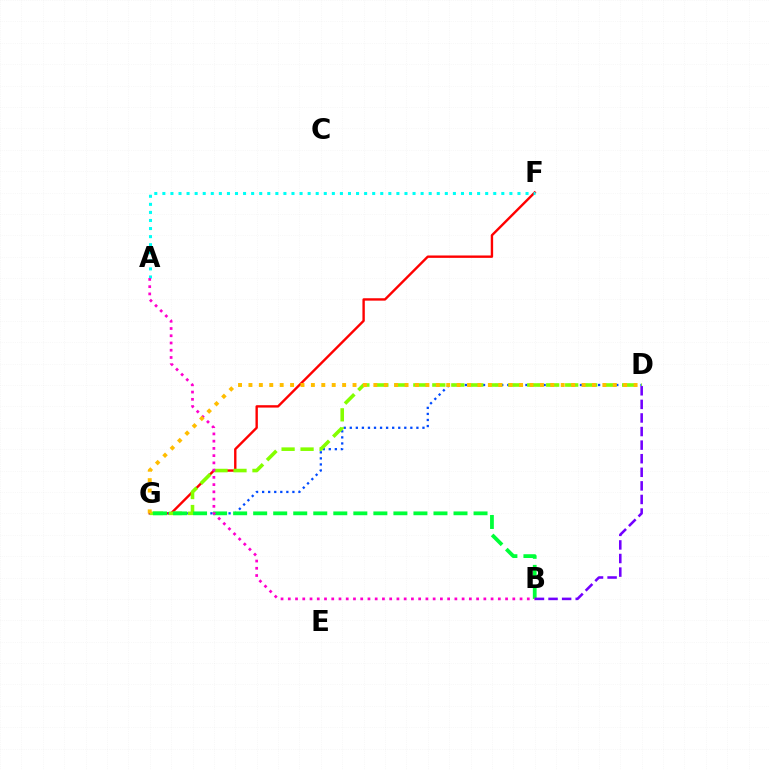{('F', 'G'): [{'color': '#ff0000', 'line_style': 'solid', 'thickness': 1.72}], ('A', 'F'): [{'color': '#00fff6', 'line_style': 'dotted', 'thickness': 2.19}], ('D', 'G'): [{'color': '#004bff', 'line_style': 'dotted', 'thickness': 1.65}, {'color': '#84ff00', 'line_style': 'dashed', 'thickness': 2.58}, {'color': '#ffbd00', 'line_style': 'dotted', 'thickness': 2.83}], ('B', 'G'): [{'color': '#00ff39', 'line_style': 'dashed', 'thickness': 2.72}], ('B', 'D'): [{'color': '#7200ff', 'line_style': 'dashed', 'thickness': 1.85}], ('A', 'B'): [{'color': '#ff00cf', 'line_style': 'dotted', 'thickness': 1.97}]}